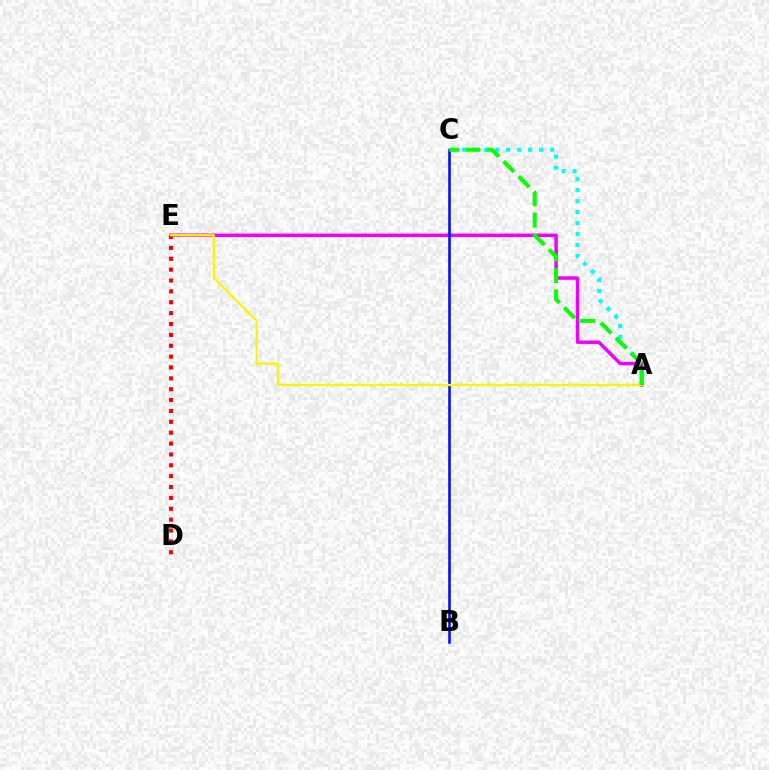{('A', 'E'): [{'color': '#ee00ff', 'line_style': 'solid', 'thickness': 2.49}, {'color': '#fcf500', 'line_style': 'solid', 'thickness': 1.67}], ('D', 'E'): [{'color': '#ff0000', 'line_style': 'dotted', 'thickness': 2.95}], ('A', 'C'): [{'color': '#00fff6', 'line_style': 'dotted', 'thickness': 2.98}, {'color': '#08ff00', 'line_style': 'dashed', 'thickness': 2.91}], ('B', 'C'): [{'color': '#0010ff', 'line_style': 'solid', 'thickness': 1.88}]}